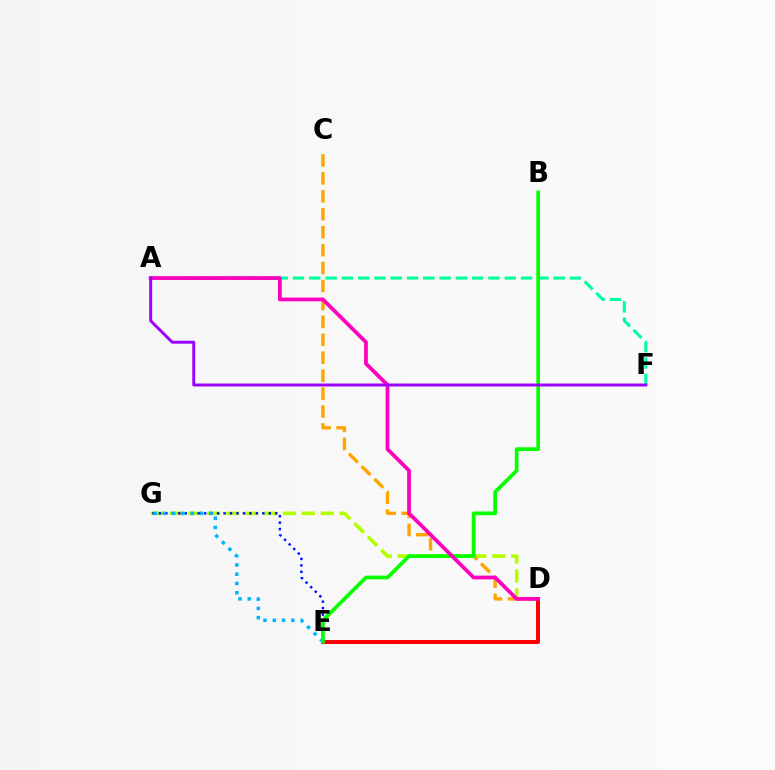{('D', 'G'): [{'color': '#b3ff00', 'line_style': 'dashed', 'thickness': 2.57}], ('E', 'G'): [{'color': '#0010ff', 'line_style': 'dotted', 'thickness': 1.76}, {'color': '#00b5ff', 'line_style': 'dotted', 'thickness': 2.52}], ('A', 'F'): [{'color': '#00ff9d', 'line_style': 'dashed', 'thickness': 2.21}, {'color': '#9b00ff', 'line_style': 'solid', 'thickness': 2.12}], ('C', 'D'): [{'color': '#ffa500', 'line_style': 'dashed', 'thickness': 2.44}], ('D', 'E'): [{'color': '#ff0000', 'line_style': 'solid', 'thickness': 2.87}], ('B', 'E'): [{'color': '#08ff00', 'line_style': 'solid', 'thickness': 2.69}], ('A', 'D'): [{'color': '#ff00bd', 'line_style': 'solid', 'thickness': 2.71}]}